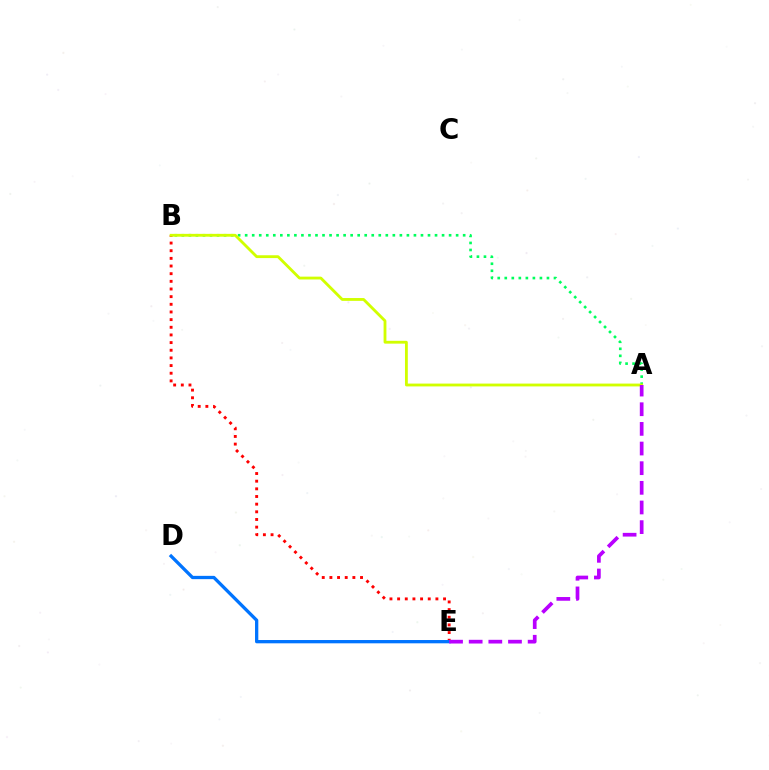{('A', 'B'): [{'color': '#00ff5c', 'line_style': 'dotted', 'thickness': 1.91}, {'color': '#d1ff00', 'line_style': 'solid', 'thickness': 2.04}], ('B', 'E'): [{'color': '#ff0000', 'line_style': 'dotted', 'thickness': 2.08}], ('D', 'E'): [{'color': '#0074ff', 'line_style': 'solid', 'thickness': 2.37}], ('A', 'E'): [{'color': '#b900ff', 'line_style': 'dashed', 'thickness': 2.67}]}